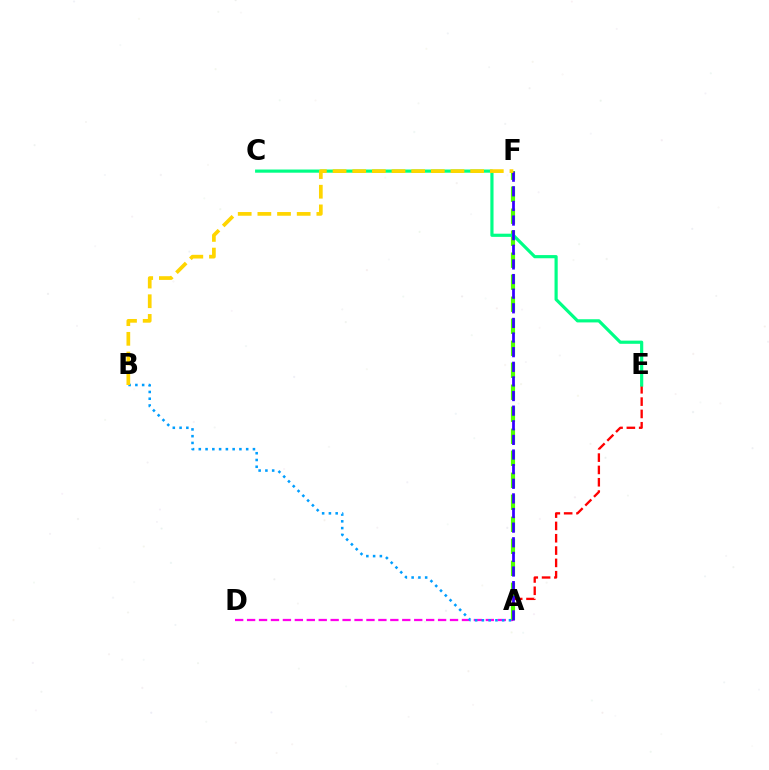{('A', 'E'): [{'color': '#ff0000', 'line_style': 'dashed', 'thickness': 1.67}], ('A', 'D'): [{'color': '#ff00ed', 'line_style': 'dashed', 'thickness': 1.62}], ('A', 'F'): [{'color': '#4fff00', 'line_style': 'dashed', 'thickness': 2.99}, {'color': '#3700ff', 'line_style': 'dashed', 'thickness': 1.99}], ('C', 'E'): [{'color': '#00ff86', 'line_style': 'solid', 'thickness': 2.29}], ('A', 'B'): [{'color': '#009eff', 'line_style': 'dotted', 'thickness': 1.84}], ('B', 'F'): [{'color': '#ffd500', 'line_style': 'dashed', 'thickness': 2.67}]}